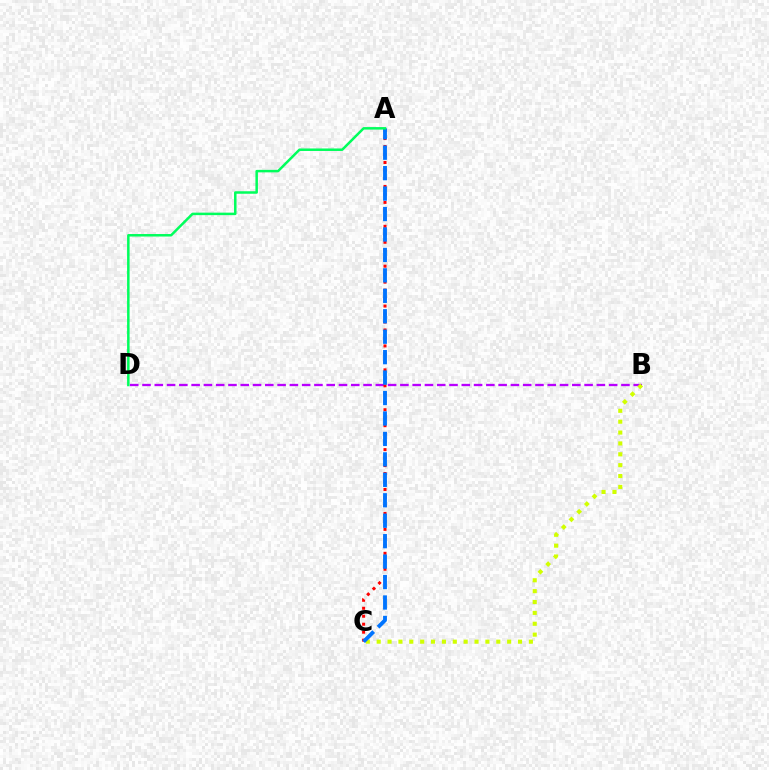{('B', 'D'): [{'color': '#b900ff', 'line_style': 'dashed', 'thickness': 1.67}], ('B', 'C'): [{'color': '#d1ff00', 'line_style': 'dotted', 'thickness': 2.95}], ('A', 'C'): [{'color': '#ff0000', 'line_style': 'dotted', 'thickness': 2.17}, {'color': '#0074ff', 'line_style': 'dashed', 'thickness': 2.78}], ('A', 'D'): [{'color': '#00ff5c', 'line_style': 'solid', 'thickness': 1.8}]}